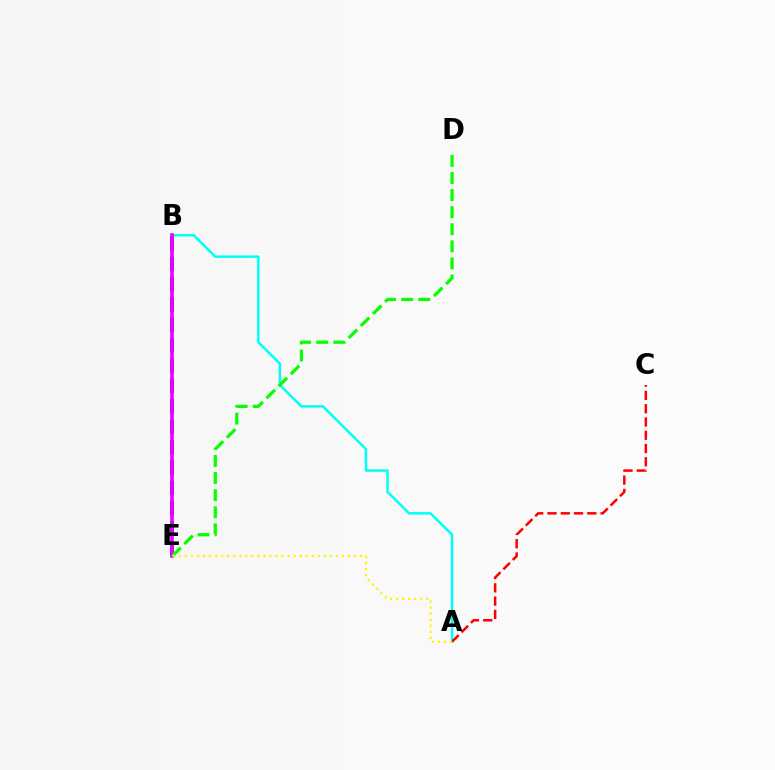{('A', 'B'): [{'color': '#00fff6', 'line_style': 'solid', 'thickness': 1.79}], ('B', 'E'): [{'color': '#0010ff', 'line_style': 'dashed', 'thickness': 2.77}, {'color': '#ee00ff', 'line_style': 'solid', 'thickness': 2.61}], ('A', 'C'): [{'color': '#ff0000', 'line_style': 'dashed', 'thickness': 1.8}], ('D', 'E'): [{'color': '#08ff00', 'line_style': 'dashed', 'thickness': 2.32}], ('A', 'E'): [{'color': '#fcf500', 'line_style': 'dotted', 'thickness': 1.64}]}